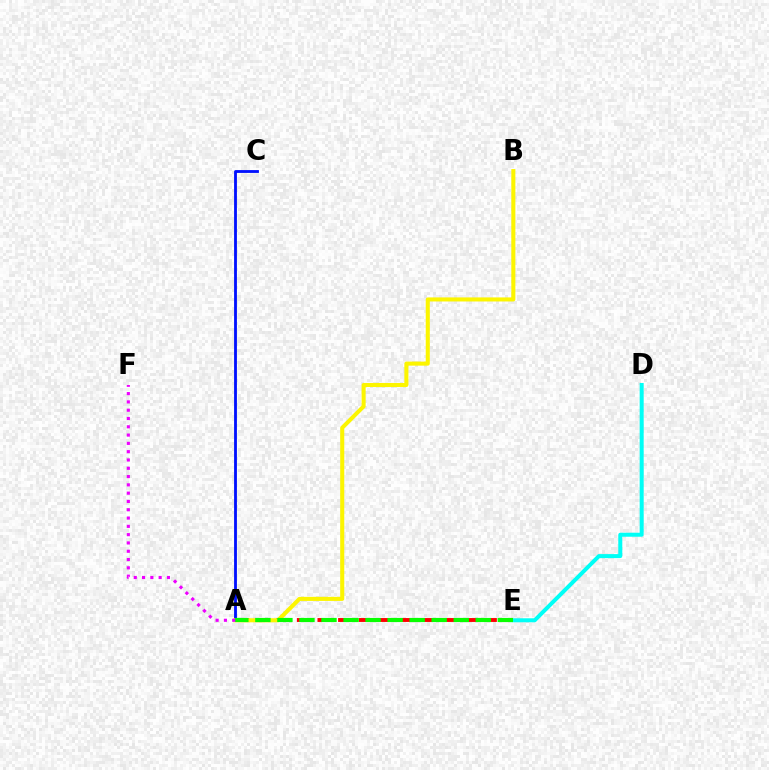{('A', 'E'): [{'color': '#ff0000', 'line_style': 'dashed', 'thickness': 2.8}, {'color': '#08ff00', 'line_style': 'dashed', 'thickness': 2.99}], ('A', 'C'): [{'color': '#0010ff', 'line_style': 'solid', 'thickness': 2.03}], ('A', 'B'): [{'color': '#fcf500', 'line_style': 'solid', 'thickness': 2.93}], ('D', 'E'): [{'color': '#00fff6', 'line_style': 'solid', 'thickness': 2.89}], ('A', 'F'): [{'color': '#ee00ff', 'line_style': 'dotted', 'thickness': 2.25}]}